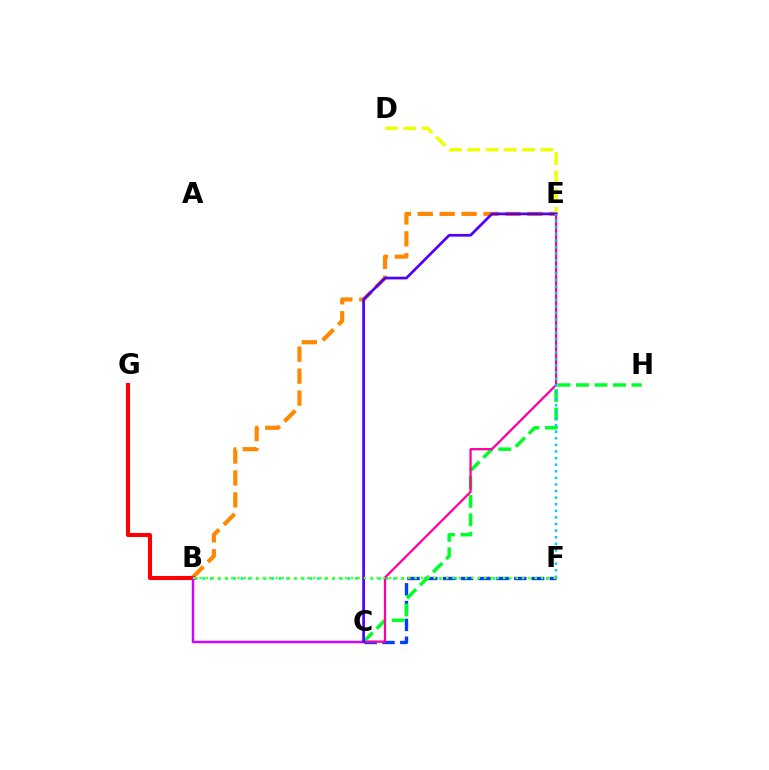{('B', 'F'): [{'color': '#00ffaf', 'line_style': 'dotted', 'thickness': 2.07}, {'color': '#66ff00', 'line_style': 'dotted', 'thickness': 1.72}], ('C', 'F'): [{'color': '#003fff', 'line_style': 'dashed', 'thickness': 2.42}], ('B', 'E'): [{'color': '#ff8800', 'line_style': 'dashed', 'thickness': 2.98}], ('D', 'E'): [{'color': '#eeff00', 'line_style': 'dashed', 'thickness': 2.48}], ('C', 'H'): [{'color': '#00ff27', 'line_style': 'dashed', 'thickness': 2.51}], ('C', 'E'): [{'color': '#ff00a0', 'line_style': 'solid', 'thickness': 1.63}, {'color': '#4f00ff', 'line_style': 'solid', 'thickness': 1.95}], ('B', 'G'): [{'color': '#ff0000', 'line_style': 'solid', 'thickness': 2.93}], ('B', 'C'): [{'color': '#d600ff', 'line_style': 'solid', 'thickness': 1.77}], ('E', 'F'): [{'color': '#00c7ff', 'line_style': 'dotted', 'thickness': 1.79}]}